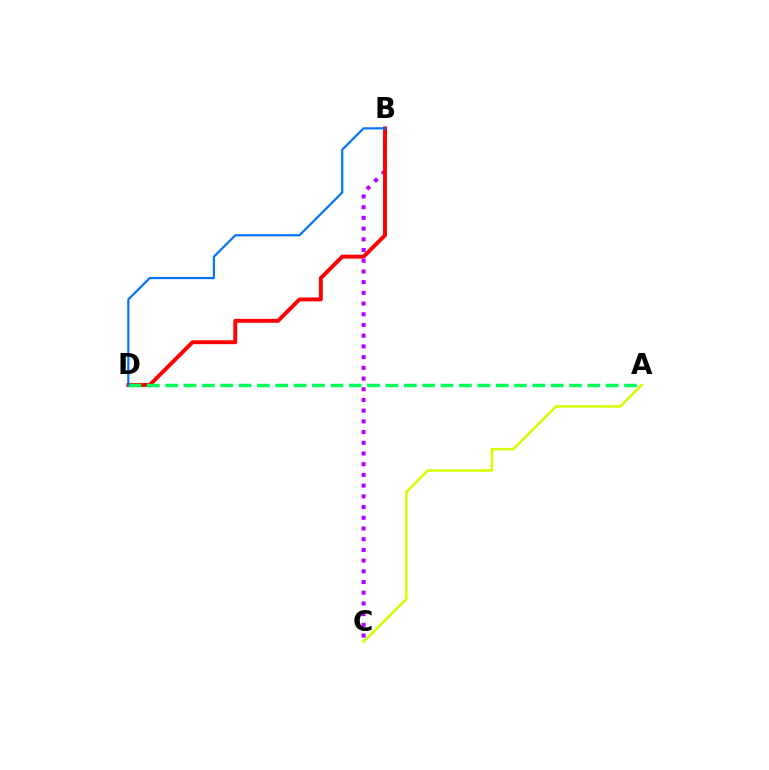{('B', 'C'): [{'color': '#b900ff', 'line_style': 'dotted', 'thickness': 2.91}], ('B', 'D'): [{'color': '#ff0000', 'line_style': 'solid', 'thickness': 2.82}, {'color': '#0074ff', 'line_style': 'solid', 'thickness': 1.58}], ('A', 'D'): [{'color': '#00ff5c', 'line_style': 'dashed', 'thickness': 2.49}], ('A', 'C'): [{'color': '#d1ff00', 'line_style': 'solid', 'thickness': 1.82}]}